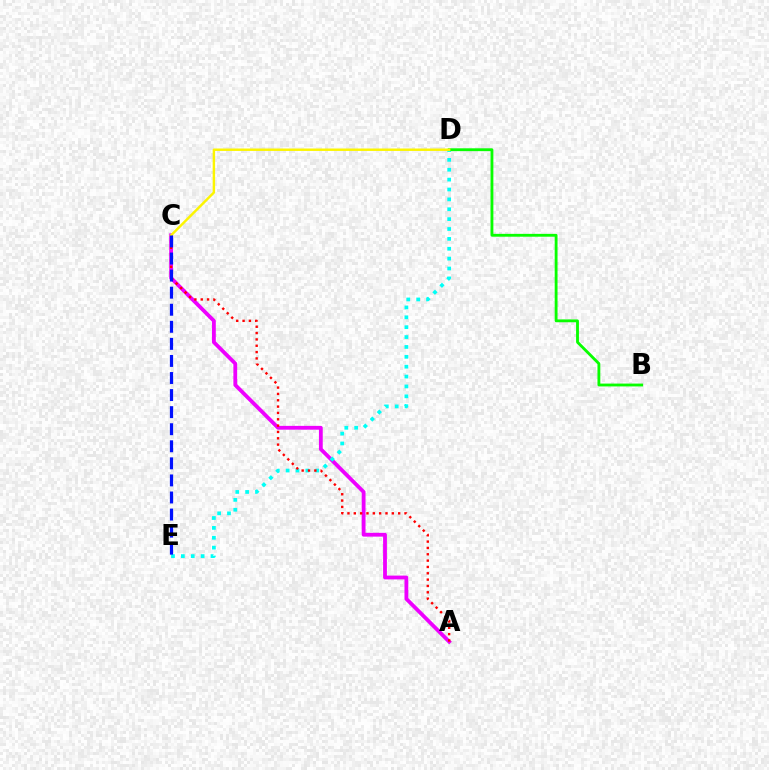{('A', 'C'): [{'color': '#ee00ff', 'line_style': 'solid', 'thickness': 2.74}, {'color': '#ff0000', 'line_style': 'dotted', 'thickness': 1.72}], ('D', 'E'): [{'color': '#00fff6', 'line_style': 'dotted', 'thickness': 2.68}], ('B', 'D'): [{'color': '#08ff00', 'line_style': 'solid', 'thickness': 2.05}], ('C', 'D'): [{'color': '#fcf500', 'line_style': 'solid', 'thickness': 1.76}], ('C', 'E'): [{'color': '#0010ff', 'line_style': 'dashed', 'thickness': 2.32}]}